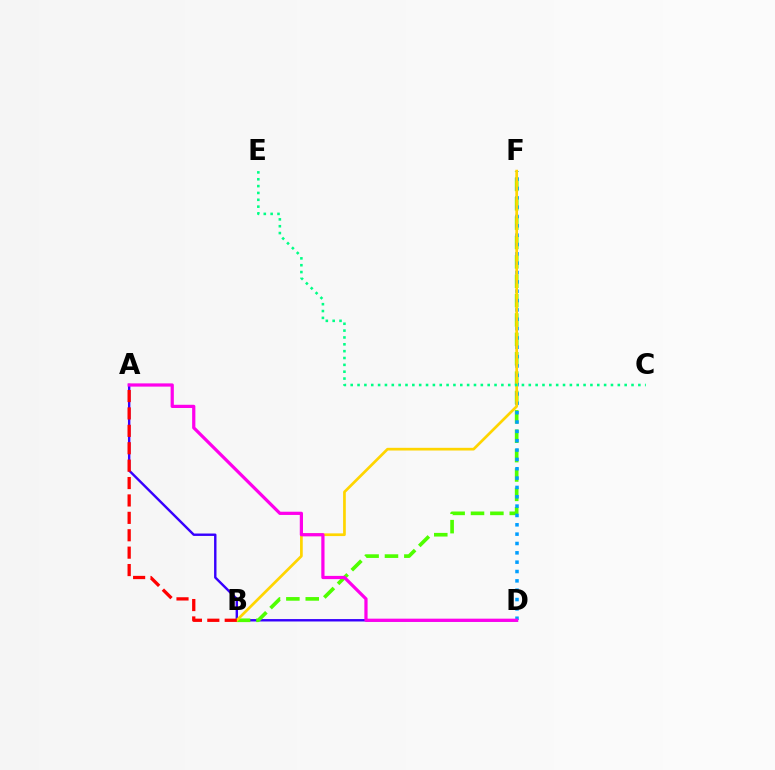{('A', 'D'): [{'color': '#3700ff', 'line_style': 'solid', 'thickness': 1.74}, {'color': '#ff00ed', 'line_style': 'solid', 'thickness': 2.32}], ('B', 'F'): [{'color': '#4fff00', 'line_style': 'dashed', 'thickness': 2.63}, {'color': '#ffd500', 'line_style': 'solid', 'thickness': 1.95}], ('D', 'F'): [{'color': '#009eff', 'line_style': 'dotted', 'thickness': 2.54}], ('A', 'B'): [{'color': '#ff0000', 'line_style': 'dashed', 'thickness': 2.36}], ('C', 'E'): [{'color': '#00ff86', 'line_style': 'dotted', 'thickness': 1.86}]}